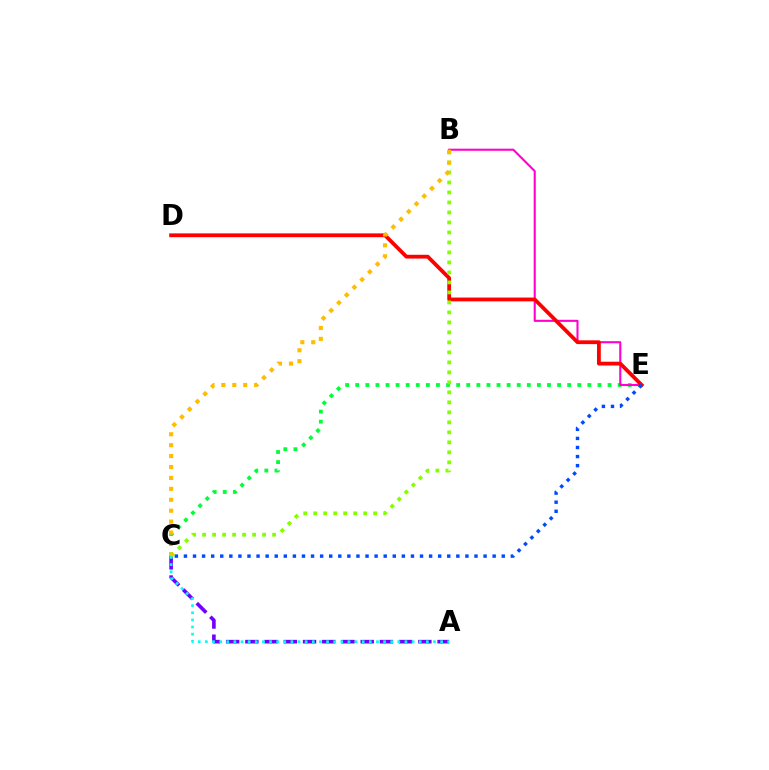{('C', 'E'): [{'color': '#00ff39', 'line_style': 'dotted', 'thickness': 2.74}, {'color': '#004bff', 'line_style': 'dotted', 'thickness': 2.47}], ('A', 'C'): [{'color': '#7200ff', 'line_style': 'dashed', 'thickness': 2.61}, {'color': '#00fff6', 'line_style': 'dotted', 'thickness': 1.94}], ('B', 'E'): [{'color': '#ff00cf', 'line_style': 'solid', 'thickness': 1.51}], ('D', 'E'): [{'color': '#ff0000', 'line_style': 'solid', 'thickness': 2.73}], ('B', 'C'): [{'color': '#84ff00', 'line_style': 'dotted', 'thickness': 2.72}, {'color': '#ffbd00', 'line_style': 'dotted', 'thickness': 2.97}]}